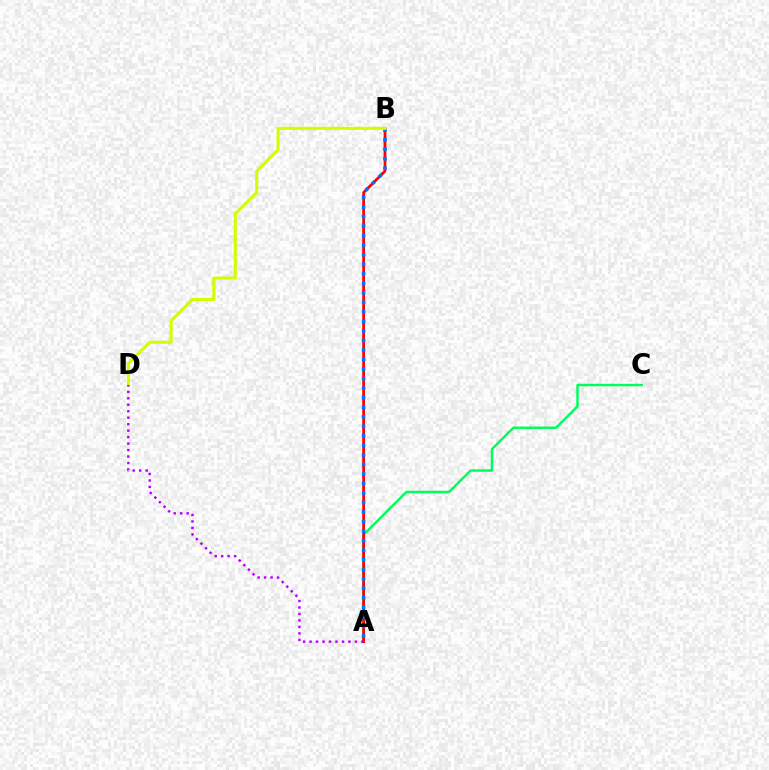{('A', 'C'): [{'color': '#00ff5c', 'line_style': 'solid', 'thickness': 1.78}], ('A', 'B'): [{'color': '#ff0000', 'line_style': 'solid', 'thickness': 1.98}, {'color': '#0074ff', 'line_style': 'dotted', 'thickness': 2.59}], ('B', 'D'): [{'color': '#d1ff00', 'line_style': 'solid', 'thickness': 2.22}], ('A', 'D'): [{'color': '#b900ff', 'line_style': 'dotted', 'thickness': 1.76}]}